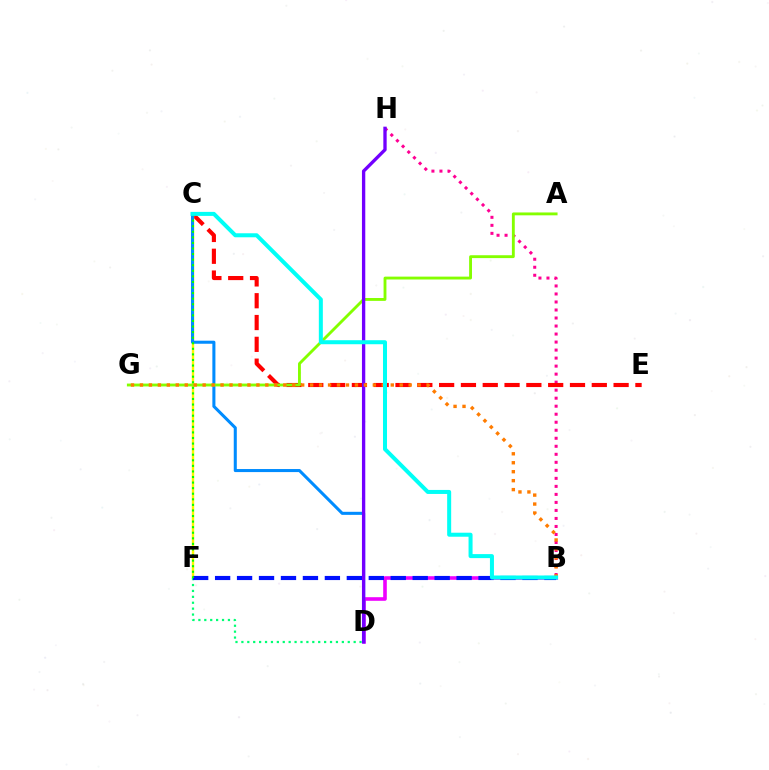{('B', 'H'): [{'color': '#ff0094', 'line_style': 'dotted', 'thickness': 2.18}], ('C', 'E'): [{'color': '#ff0000', 'line_style': 'dashed', 'thickness': 2.96}], ('B', 'D'): [{'color': '#ee00ff', 'line_style': 'solid', 'thickness': 2.59}], ('C', 'F'): [{'color': '#fcf500', 'line_style': 'solid', 'thickness': 1.73}, {'color': '#08ff00', 'line_style': 'dotted', 'thickness': 1.51}], ('D', 'F'): [{'color': '#00ff74', 'line_style': 'dotted', 'thickness': 1.61}], ('B', 'F'): [{'color': '#0010ff', 'line_style': 'dashed', 'thickness': 2.98}], ('C', 'D'): [{'color': '#008cff', 'line_style': 'solid', 'thickness': 2.2}], ('A', 'G'): [{'color': '#84ff00', 'line_style': 'solid', 'thickness': 2.06}], ('D', 'H'): [{'color': '#7200ff', 'line_style': 'solid', 'thickness': 2.4}], ('B', 'G'): [{'color': '#ff7c00', 'line_style': 'dotted', 'thickness': 2.43}], ('B', 'C'): [{'color': '#00fff6', 'line_style': 'solid', 'thickness': 2.89}]}